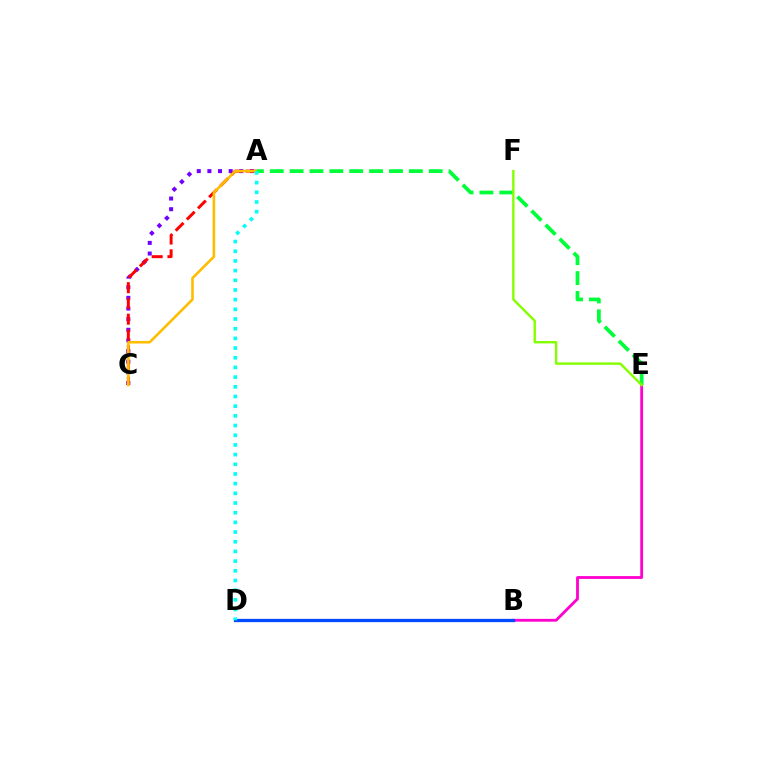{('B', 'E'): [{'color': '#ff00cf', 'line_style': 'solid', 'thickness': 2.03}], ('A', 'C'): [{'color': '#7200ff', 'line_style': 'dotted', 'thickness': 2.89}, {'color': '#ff0000', 'line_style': 'dashed', 'thickness': 2.14}, {'color': '#ffbd00', 'line_style': 'solid', 'thickness': 1.87}], ('B', 'D'): [{'color': '#004bff', 'line_style': 'solid', 'thickness': 2.35}], ('A', 'E'): [{'color': '#00ff39', 'line_style': 'dashed', 'thickness': 2.7}], ('E', 'F'): [{'color': '#84ff00', 'line_style': 'solid', 'thickness': 1.73}], ('A', 'D'): [{'color': '#00fff6', 'line_style': 'dotted', 'thickness': 2.63}]}